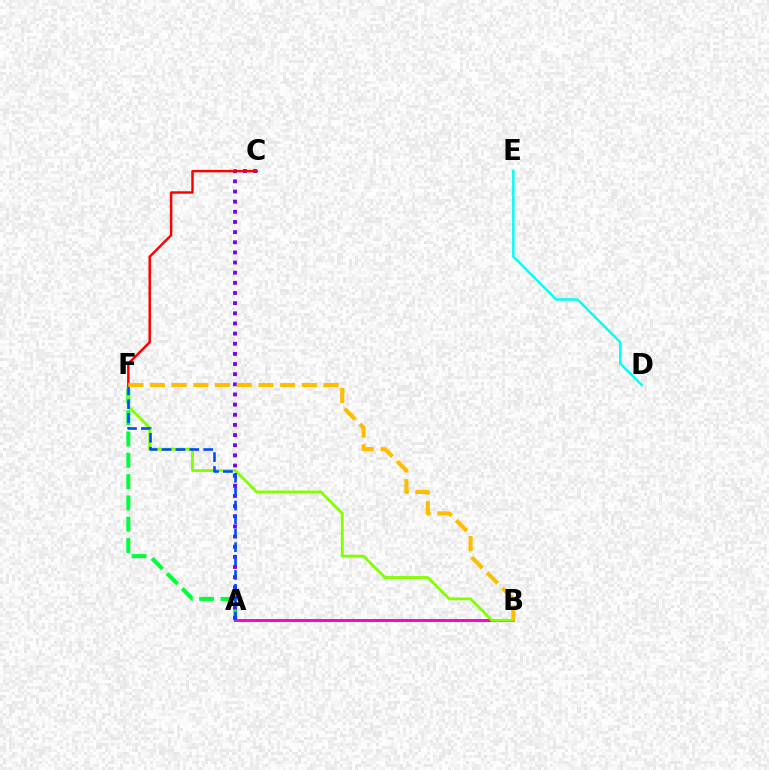{('A', 'B'): [{'color': '#ff00cf', 'line_style': 'solid', 'thickness': 2.11}], ('A', 'F'): [{'color': '#00ff39', 'line_style': 'dashed', 'thickness': 2.9}, {'color': '#004bff', 'line_style': 'dashed', 'thickness': 1.89}], ('B', 'F'): [{'color': '#84ff00', 'line_style': 'solid', 'thickness': 2.05}, {'color': '#ffbd00', 'line_style': 'dashed', 'thickness': 2.95}], ('A', 'C'): [{'color': '#7200ff', 'line_style': 'dotted', 'thickness': 2.76}], ('C', 'F'): [{'color': '#ff0000', 'line_style': 'solid', 'thickness': 1.77}], ('D', 'E'): [{'color': '#00fff6', 'line_style': 'solid', 'thickness': 1.76}]}